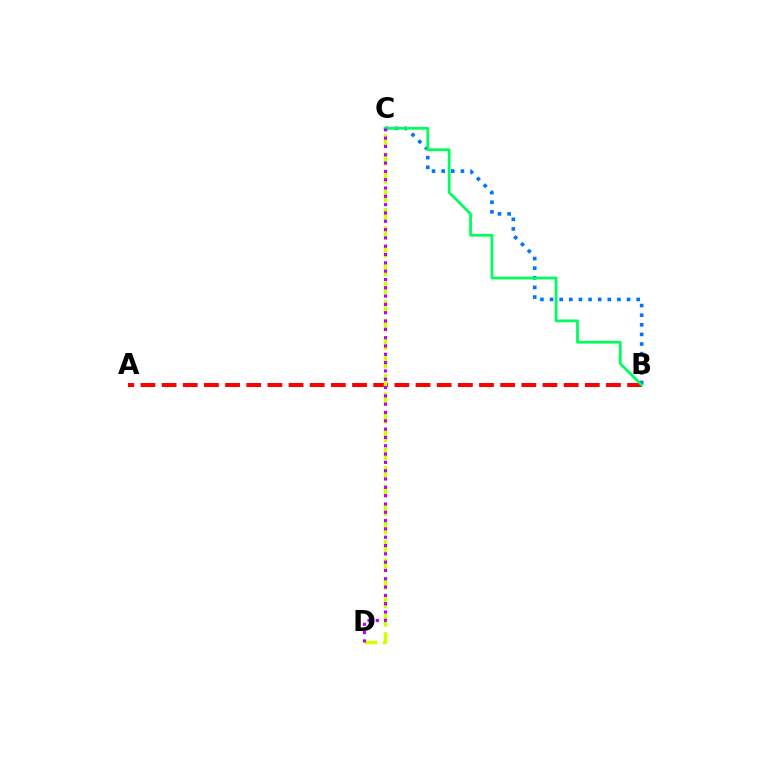{('B', 'C'): [{'color': '#0074ff', 'line_style': 'dotted', 'thickness': 2.61}, {'color': '#00ff5c', 'line_style': 'solid', 'thickness': 1.99}], ('A', 'B'): [{'color': '#ff0000', 'line_style': 'dashed', 'thickness': 2.87}], ('C', 'D'): [{'color': '#d1ff00', 'line_style': 'dashed', 'thickness': 2.51}, {'color': '#b900ff', 'line_style': 'dotted', 'thickness': 2.26}]}